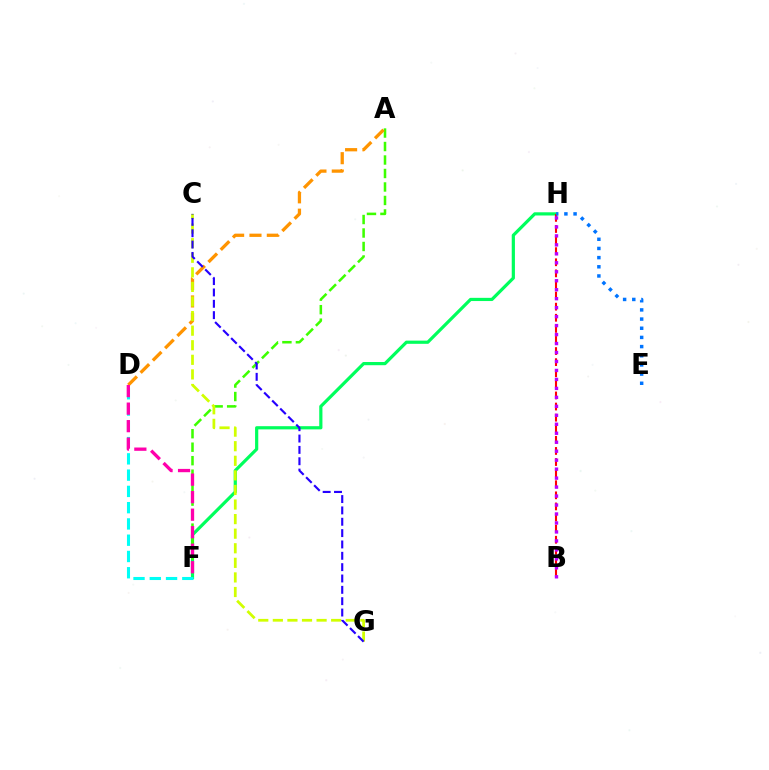{('F', 'H'): [{'color': '#00ff5c', 'line_style': 'solid', 'thickness': 2.3}], ('B', 'H'): [{'color': '#ff0000', 'line_style': 'dashed', 'thickness': 1.51}, {'color': '#b900ff', 'line_style': 'dotted', 'thickness': 2.44}], ('E', 'H'): [{'color': '#0074ff', 'line_style': 'dotted', 'thickness': 2.49}], ('A', 'F'): [{'color': '#3dff00', 'line_style': 'dashed', 'thickness': 1.83}], ('A', 'D'): [{'color': '#ff9400', 'line_style': 'dashed', 'thickness': 2.36}], ('C', 'G'): [{'color': '#d1ff00', 'line_style': 'dashed', 'thickness': 1.98}, {'color': '#2500ff', 'line_style': 'dashed', 'thickness': 1.54}], ('D', 'F'): [{'color': '#00fff6', 'line_style': 'dashed', 'thickness': 2.21}, {'color': '#ff00ac', 'line_style': 'dashed', 'thickness': 2.38}]}